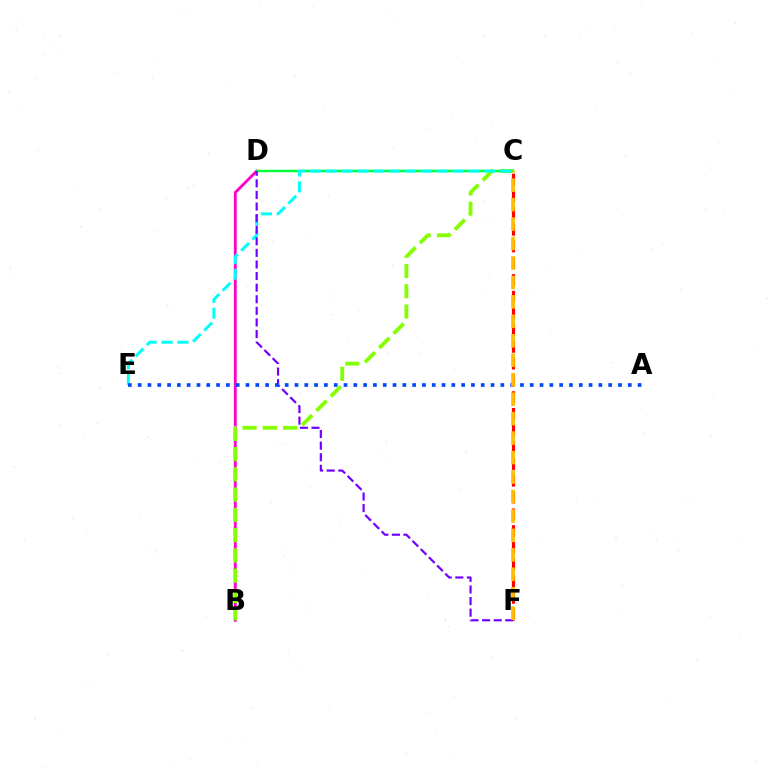{('B', 'D'): [{'color': '#ff00cf', 'line_style': 'solid', 'thickness': 2.05}], ('B', 'C'): [{'color': '#84ff00', 'line_style': 'dashed', 'thickness': 2.75}], ('C', 'D'): [{'color': '#00ff39', 'line_style': 'solid', 'thickness': 1.78}], ('C', 'F'): [{'color': '#ff0000', 'line_style': 'dashed', 'thickness': 2.27}, {'color': '#ffbd00', 'line_style': 'dashed', 'thickness': 2.64}], ('C', 'E'): [{'color': '#00fff6', 'line_style': 'dashed', 'thickness': 2.15}], ('D', 'F'): [{'color': '#7200ff', 'line_style': 'dashed', 'thickness': 1.57}], ('A', 'E'): [{'color': '#004bff', 'line_style': 'dotted', 'thickness': 2.66}]}